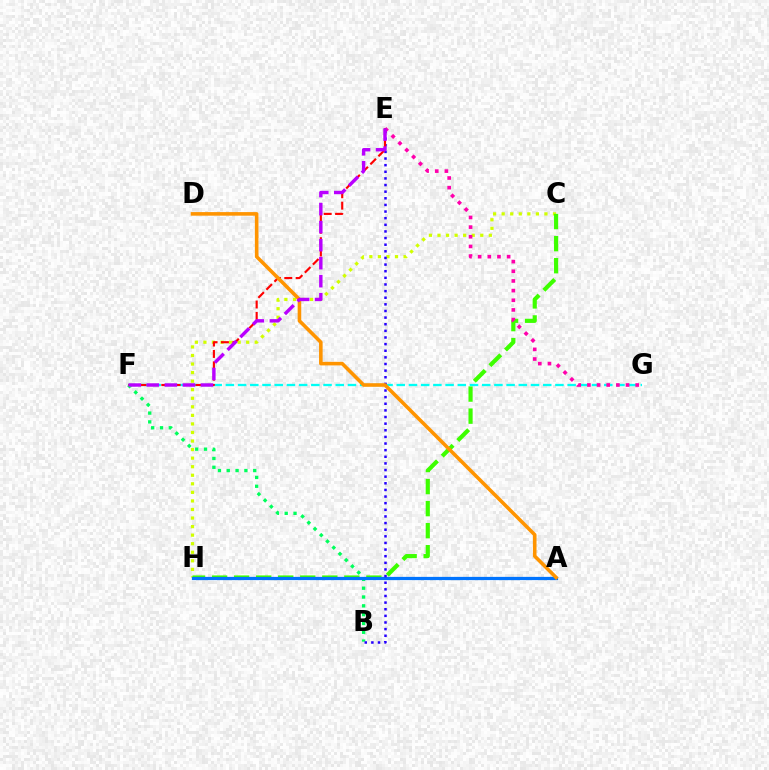{('C', 'H'): [{'color': '#d1ff00', 'line_style': 'dotted', 'thickness': 2.32}, {'color': '#3dff00', 'line_style': 'dashed', 'thickness': 2.99}], ('B', 'F'): [{'color': '#00ff5c', 'line_style': 'dotted', 'thickness': 2.4}], ('A', 'H'): [{'color': '#0074ff', 'line_style': 'solid', 'thickness': 2.33}], ('F', 'G'): [{'color': '#00fff6', 'line_style': 'dashed', 'thickness': 1.66}], ('B', 'E'): [{'color': '#2500ff', 'line_style': 'dotted', 'thickness': 1.8}], ('E', 'G'): [{'color': '#ff00ac', 'line_style': 'dotted', 'thickness': 2.62}], ('E', 'F'): [{'color': '#ff0000', 'line_style': 'dashed', 'thickness': 1.55}, {'color': '#b900ff', 'line_style': 'dashed', 'thickness': 2.45}], ('A', 'D'): [{'color': '#ff9400', 'line_style': 'solid', 'thickness': 2.58}]}